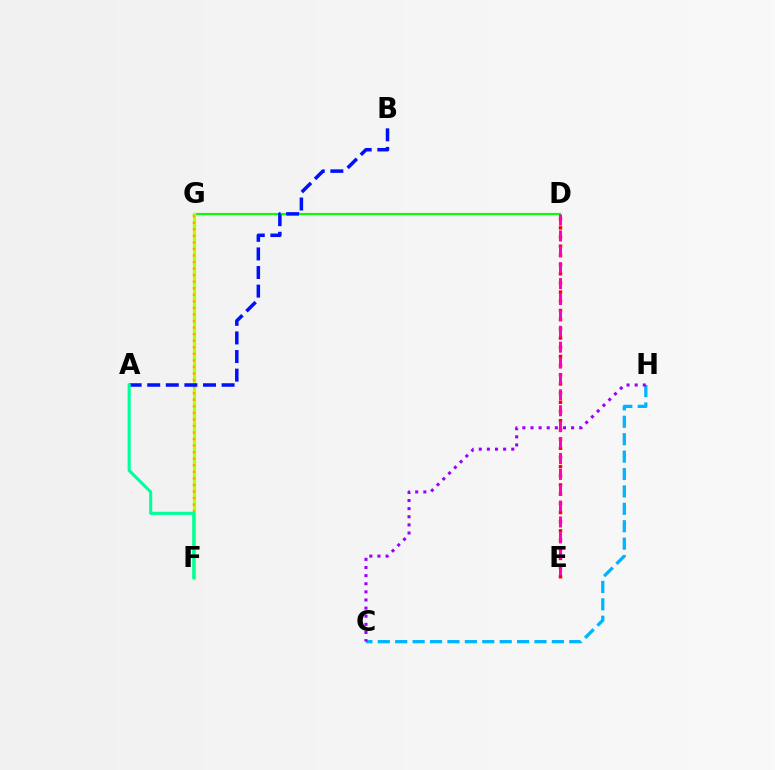{('D', 'G'): [{'color': '#08ff00', 'line_style': 'solid', 'thickness': 1.53}], ('F', 'G'): [{'color': '#b3ff00', 'line_style': 'solid', 'thickness': 2.32}, {'color': '#ffa500', 'line_style': 'dotted', 'thickness': 1.78}], ('C', 'H'): [{'color': '#00b5ff', 'line_style': 'dashed', 'thickness': 2.37}, {'color': '#9b00ff', 'line_style': 'dotted', 'thickness': 2.21}], ('D', 'E'): [{'color': '#ff0000', 'line_style': 'dotted', 'thickness': 2.49}, {'color': '#ff00bd', 'line_style': 'dashed', 'thickness': 2.16}], ('A', 'B'): [{'color': '#0010ff', 'line_style': 'dashed', 'thickness': 2.53}], ('A', 'F'): [{'color': '#00ff9d', 'line_style': 'solid', 'thickness': 2.23}]}